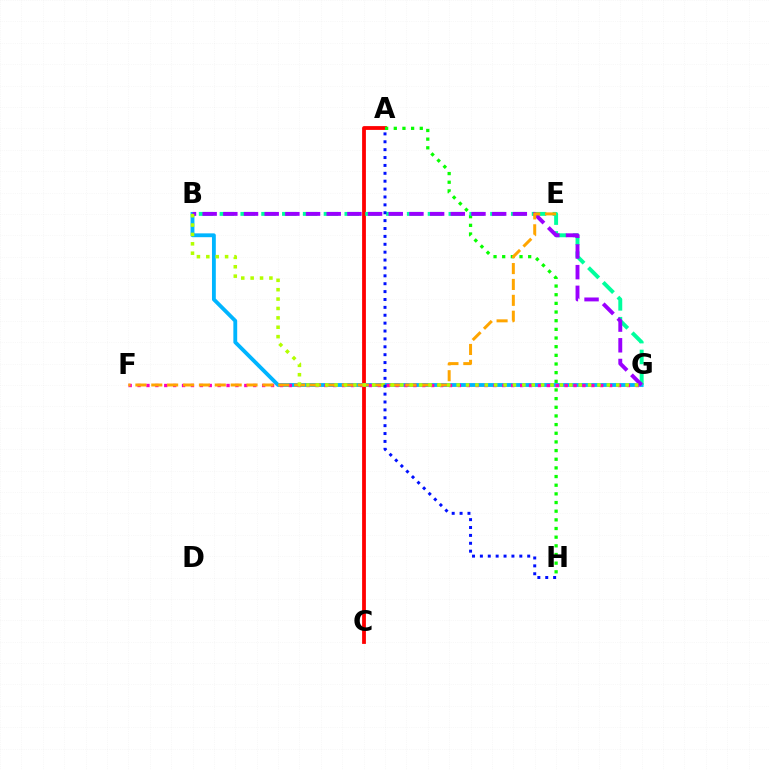{('A', 'C'): [{'color': '#ff0000', 'line_style': 'solid', 'thickness': 2.73}], ('A', 'H'): [{'color': '#08ff00', 'line_style': 'dotted', 'thickness': 2.35}, {'color': '#0010ff', 'line_style': 'dotted', 'thickness': 2.14}], ('B', 'G'): [{'color': '#00b5ff', 'line_style': 'solid', 'thickness': 2.76}, {'color': '#00ff9d', 'line_style': 'dashed', 'thickness': 2.83}, {'color': '#9b00ff', 'line_style': 'dashed', 'thickness': 2.81}, {'color': '#b3ff00', 'line_style': 'dotted', 'thickness': 2.55}], ('F', 'G'): [{'color': '#ff00bd', 'line_style': 'dotted', 'thickness': 2.42}], ('E', 'F'): [{'color': '#ffa500', 'line_style': 'dashed', 'thickness': 2.16}]}